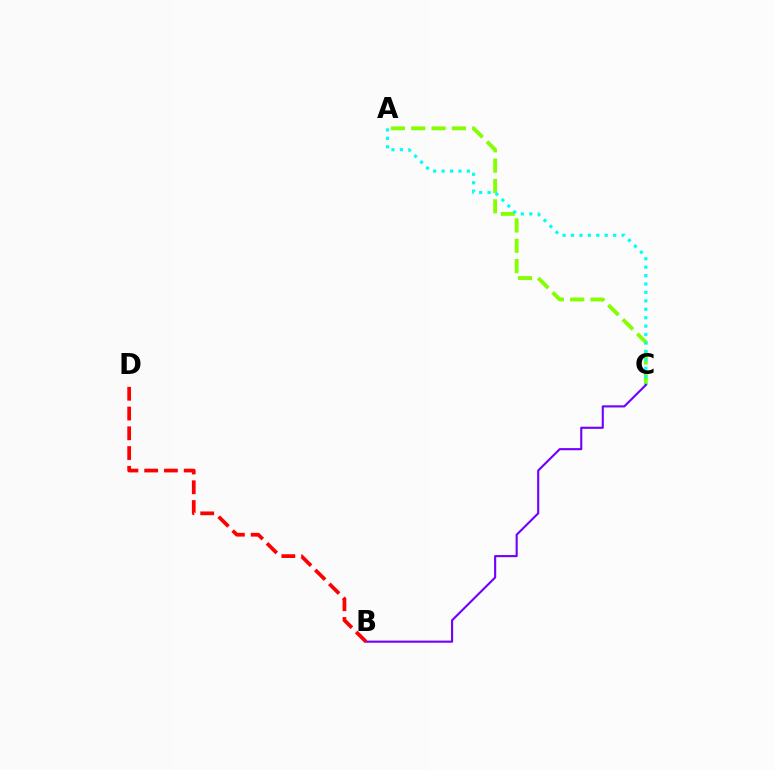{('A', 'C'): [{'color': '#84ff00', 'line_style': 'dashed', 'thickness': 2.76}, {'color': '#00fff6', 'line_style': 'dotted', 'thickness': 2.29}], ('B', 'C'): [{'color': '#7200ff', 'line_style': 'solid', 'thickness': 1.53}], ('B', 'D'): [{'color': '#ff0000', 'line_style': 'dashed', 'thickness': 2.68}]}